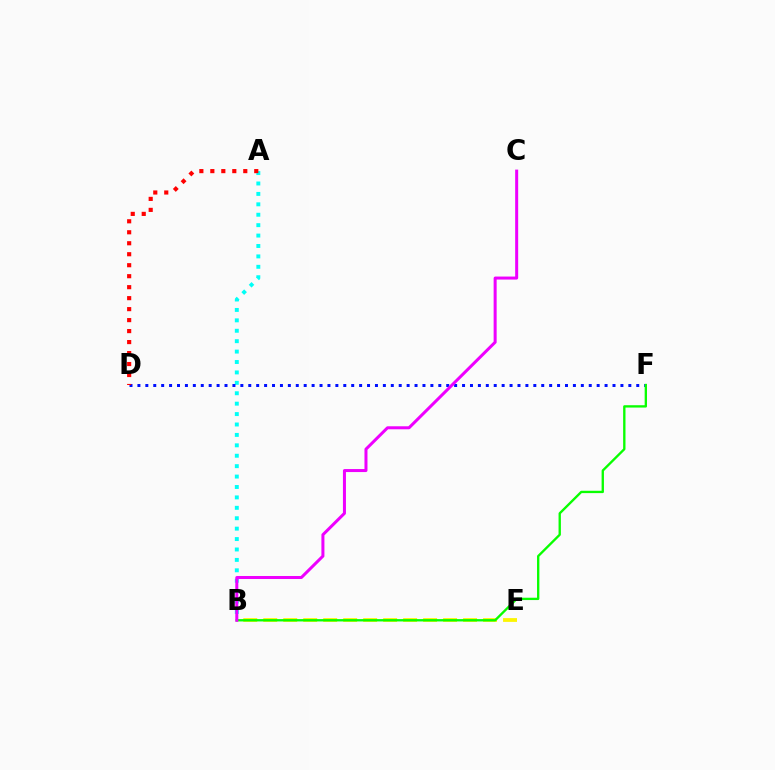{('A', 'B'): [{'color': '#00fff6', 'line_style': 'dotted', 'thickness': 2.83}], ('D', 'F'): [{'color': '#0010ff', 'line_style': 'dotted', 'thickness': 2.15}], ('A', 'D'): [{'color': '#ff0000', 'line_style': 'dotted', 'thickness': 2.98}], ('B', 'E'): [{'color': '#fcf500', 'line_style': 'dashed', 'thickness': 2.71}], ('B', 'F'): [{'color': '#08ff00', 'line_style': 'solid', 'thickness': 1.69}], ('B', 'C'): [{'color': '#ee00ff', 'line_style': 'solid', 'thickness': 2.17}]}